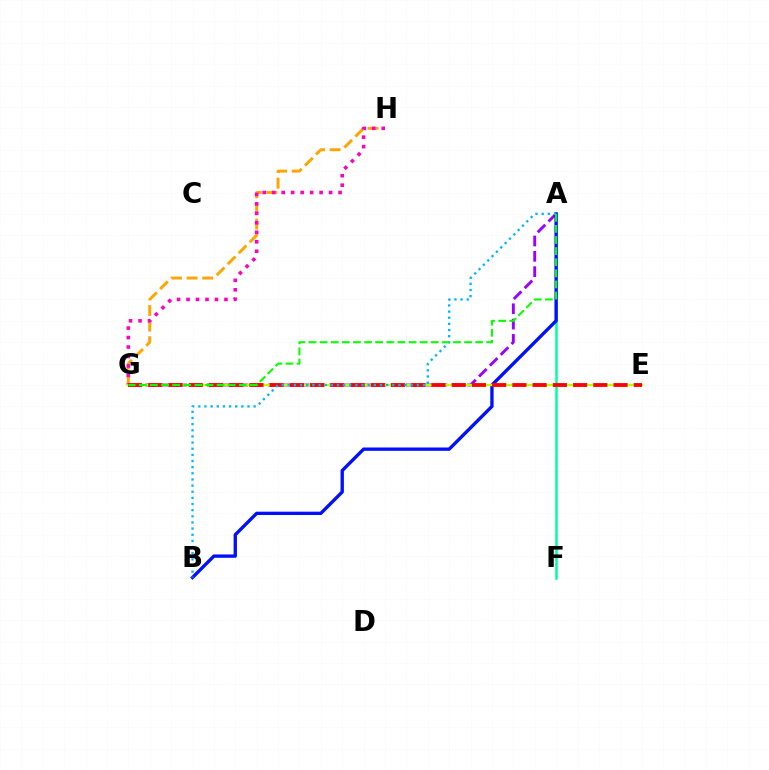{('A', 'F'): [{'color': '#00ff9d', 'line_style': 'solid', 'thickness': 1.81}], ('A', 'G'): [{'color': '#9b00ff', 'line_style': 'dashed', 'thickness': 2.08}, {'color': '#08ff00', 'line_style': 'dashed', 'thickness': 1.51}], ('A', 'B'): [{'color': '#0010ff', 'line_style': 'solid', 'thickness': 2.41}, {'color': '#00b5ff', 'line_style': 'dotted', 'thickness': 1.67}], ('G', 'H'): [{'color': '#ffa500', 'line_style': 'dashed', 'thickness': 2.12}, {'color': '#ff00bd', 'line_style': 'dotted', 'thickness': 2.58}], ('E', 'G'): [{'color': '#b3ff00', 'line_style': 'solid', 'thickness': 1.72}, {'color': '#ff0000', 'line_style': 'dashed', 'thickness': 2.75}]}